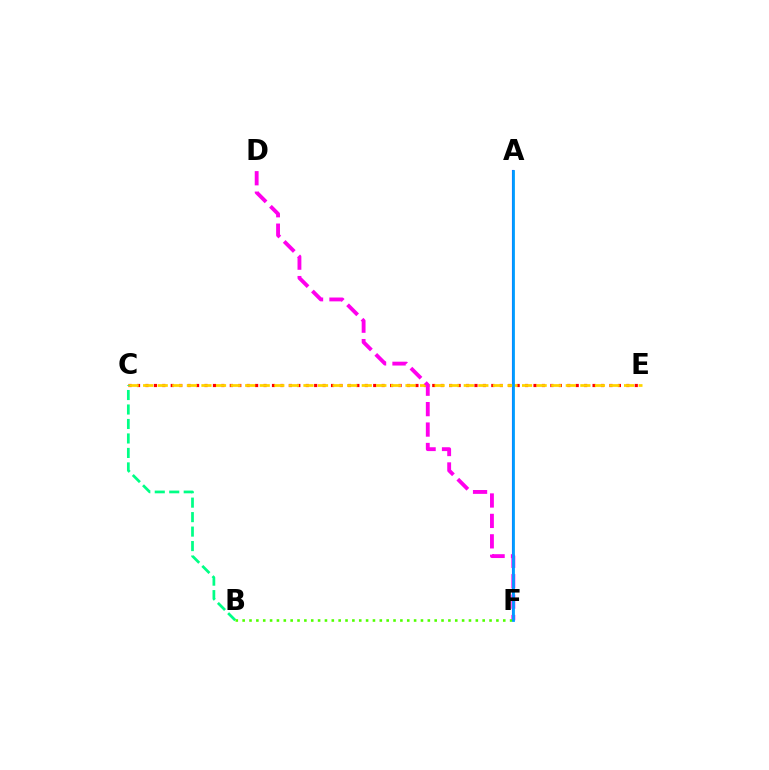{('A', 'F'): [{'color': '#3700ff', 'line_style': 'solid', 'thickness': 1.52}, {'color': '#009eff', 'line_style': 'solid', 'thickness': 2.0}], ('C', 'E'): [{'color': '#ff0000', 'line_style': 'dotted', 'thickness': 2.29}, {'color': '#ffd500', 'line_style': 'dashed', 'thickness': 1.98}], ('B', 'C'): [{'color': '#00ff86', 'line_style': 'dashed', 'thickness': 1.97}], ('D', 'F'): [{'color': '#ff00ed', 'line_style': 'dashed', 'thickness': 2.77}], ('B', 'F'): [{'color': '#4fff00', 'line_style': 'dotted', 'thickness': 1.86}]}